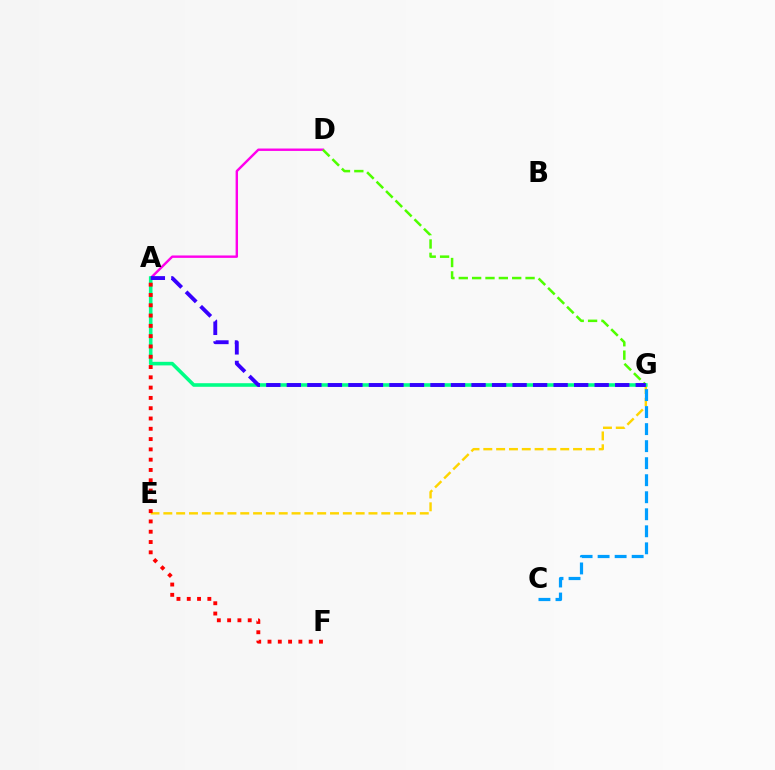{('A', 'D'): [{'color': '#ff00ed', 'line_style': 'solid', 'thickness': 1.73}], ('D', 'G'): [{'color': '#4fff00', 'line_style': 'dashed', 'thickness': 1.81}], ('E', 'G'): [{'color': '#ffd500', 'line_style': 'dashed', 'thickness': 1.74}], ('A', 'G'): [{'color': '#00ff86', 'line_style': 'solid', 'thickness': 2.58}, {'color': '#3700ff', 'line_style': 'dashed', 'thickness': 2.79}], ('C', 'G'): [{'color': '#009eff', 'line_style': 'dashed', 'thickness': 2.31}], ('A', 'F'): [{'color': '#ff0000', 'line_style': 'dotted', 'thickness': 2.8}]}